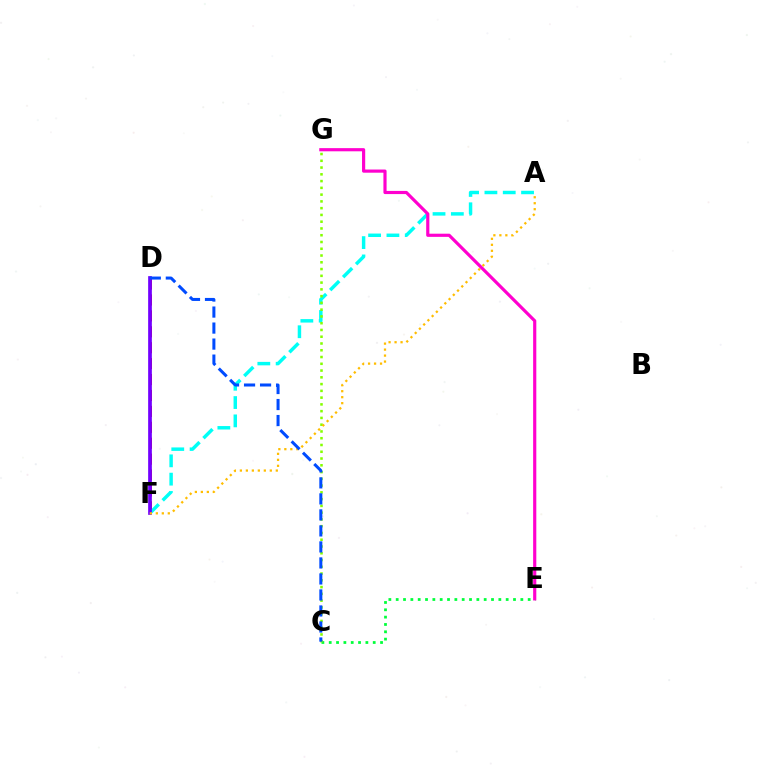{('C', 'E'): [{'color': '#00ff39', 'line_style': 'dotted', 'thickness': 1.99}], ('D', 'F'): [{'color': '#ff0000', 'line_style': 'dashed', 'thickness': 2.16}, {'color': '#7200ff', 'line_style': 'solid', 'thickness': 2.66}], ('A', 'F'): [{'color': '#00fff6', 'line_style': 'dashed', 'thickness': 2.49}, {'color': '#ffbd00', 'line_style': 'dotted', 'thickness': 1.63}], ('C', 'G'): [{'color': '#84ff00', 'line_style': 'dotted', 'thickness': 1.84}], ('E', 'G'): [{'color': '#ff00cf', 'line_style': 'solid', 'thickness': 2.28}], ('C', 'D'): [{'color': '#004bff', 'line_style': 'dashed', 'thickness': 2.18}]}